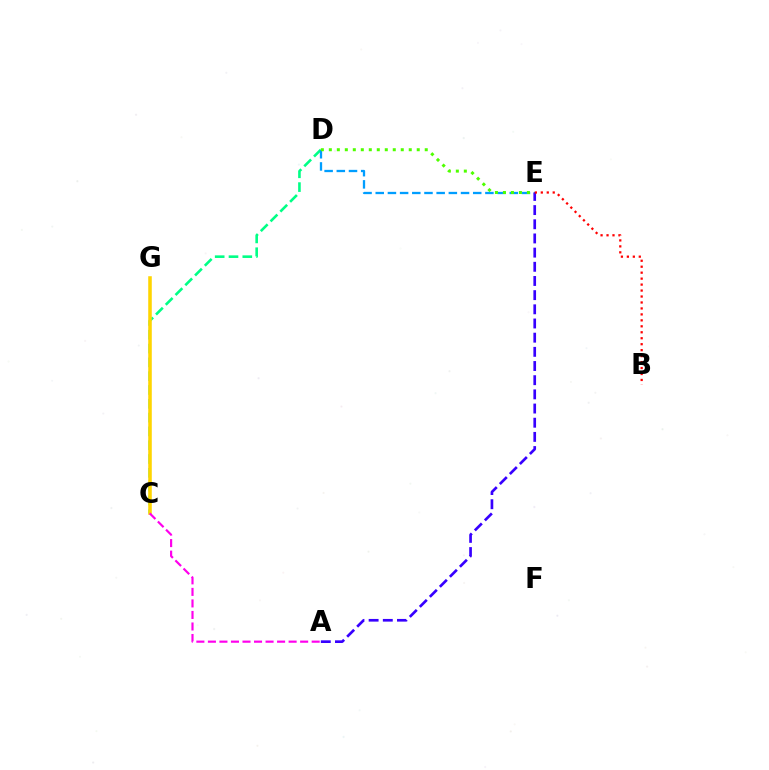{('C', 'D'): [{'color': '#00ff86', 'line_style': 'dashed', 'thickness': 1.88}], ('C', 'G'): [{'color': '#ffd500', 'line_style': 'solid', 'thickness': 2.56}], ('D', 'E'): [{'color': '#009eff', 'line_style': 'dashed', 'thickness': 1.66}, {'color': '#4fff00', 'line_style': 'dotted', 'thickness': 2.17}], ('A', 'E'): [{'color': '#3700ff', 'line_style': 'dashed', 'thickness': 1.93}], ('B', 'E'): [{'color': '#ff0000', 'line_style': 'dotted', 'thickness': 1.62}], ('A', 'C'): [{'color': '#ff00ed', 'line_style': 'dashed', 'thickness': 1.57}]}